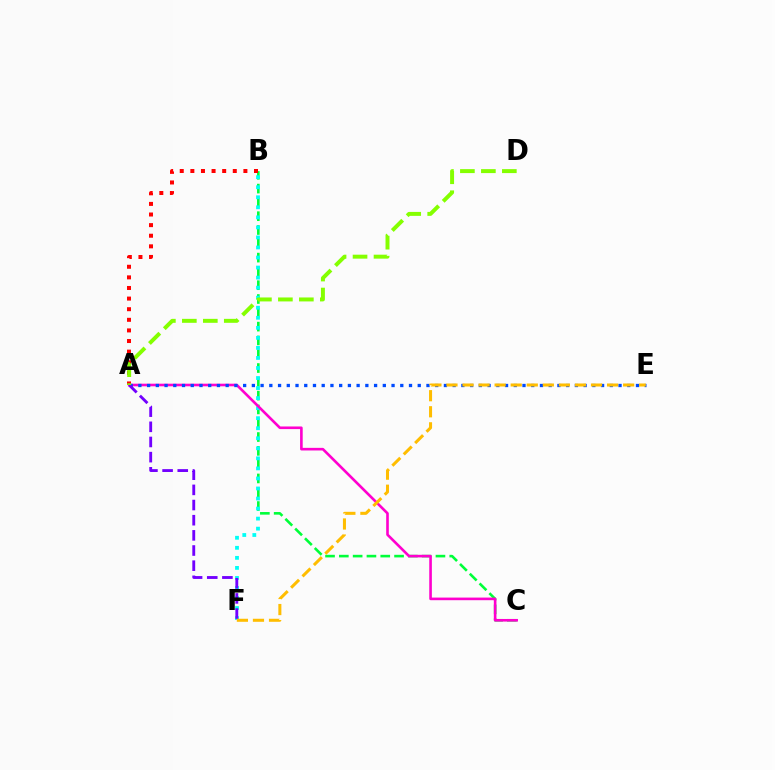{('B', 'C'): [{'color': '#00ff39', 'line_style': 'dashed', 'thickness': 1.88}], ('B', 'F'): [{'color': '#00fff6', 'line_style': 'dotted', 'thickness': 2.73}], ('A', 'B'): [{'color': '#ff0000', 'line_style': 'dotted', 'thickness': 2.88}], ('A', 'C'): [{'color': '#ff00cf', 'line_style': 'solid', 'thickness': 1.89}], ('A', 'E'): [{'color': '#004bff', 'line_style': 'dotted', 'thickness': 2.37}], ('A', 'F'): [{'color': '#7200ff', 'line_style': 'dashed', 'thickness': 2.06}], ('E', 'F'): [{'color': '#ffbd00', 'line_style': 'dashed', 'thickness': 2.18}], ('A', 'D'): [{'color': '#84ff00', 'line_style': 'dashed', 'thickness': 2.85}]}